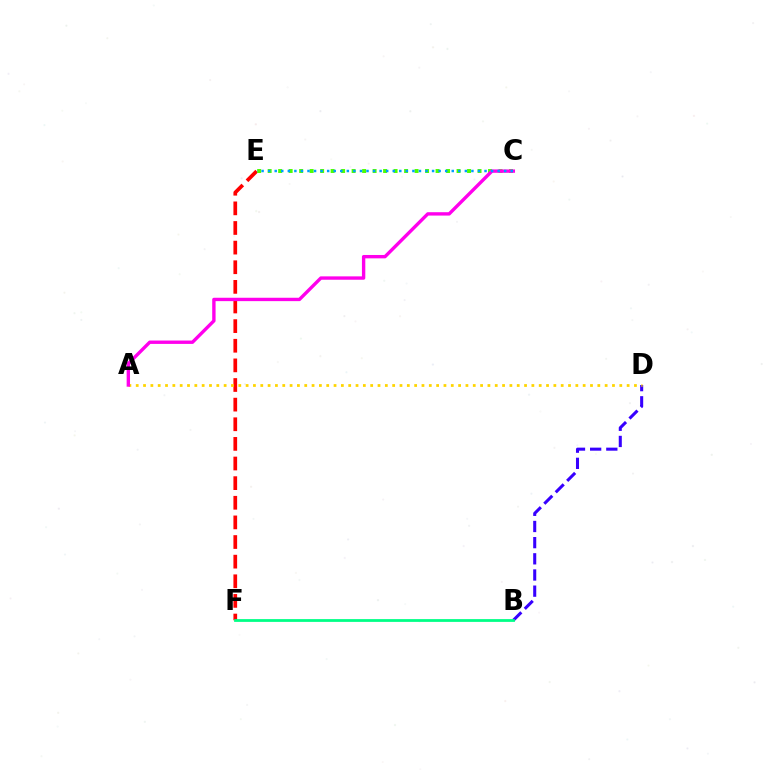{('E', 'F'): [{'color': '#ff0000', 'line_style': 'dashed', 'thickness': 2.67}], ('B', 'D'): [{'color': '#3700ff', 'line_style': 'dashed', 'thickness': 2.2}], ('B', 'F'): [{'color': '#00ff86', 'line_style': 'solid', 'thickness': 2.01}], ('C', 'E'): [{'color': '#4fff00', 'line_style': 'dotted', 'thickness': 2.85}, {'color': '#009eff', 'line_style': 'dotted', 'thickness': 1.78}], ('A', 'D'): [{'color': '#ffd500', 'line_style': 'dotted', 'thickness': 1.99}], ('A', 'C'): [{'color': '#ff00ed', 'line_style': 'solid', 'thickness': 2.43}]}